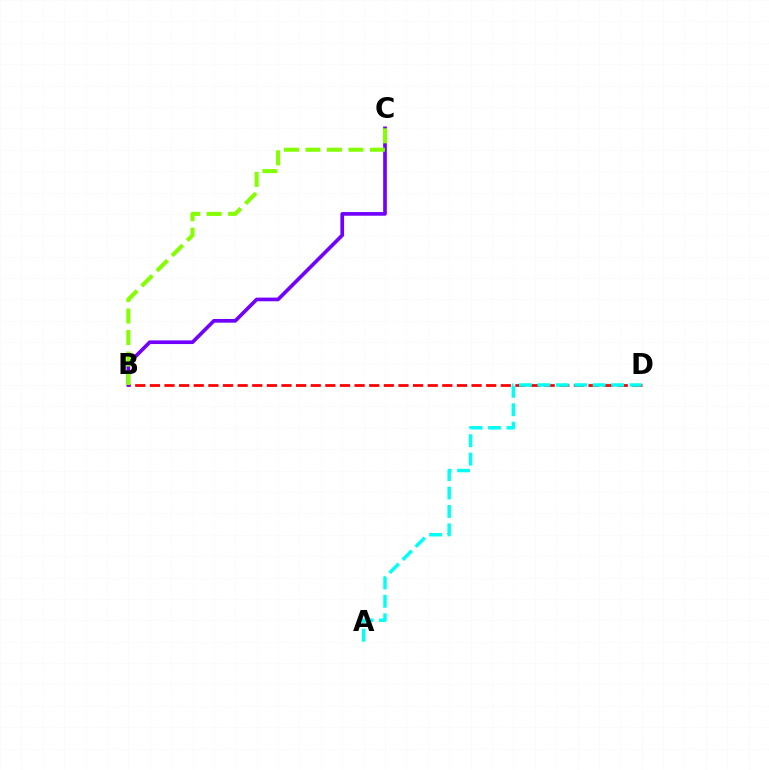{('B', 'D'): [{'color': '#ff0000', 'line_style': 'dashed', 'thickness': 1.99}], ('B', 'C'): [{'color': '#7200ff', 'line_style': 'solid', 'thickness': 2.64}, {'color': '#84ff00', 'line_style': 'dashed', 'thickness': 2.92}], ('A', 'D'): [{'color': '#00fff6', 'line_style': 'dashed', 'thickness': 2.5}]}